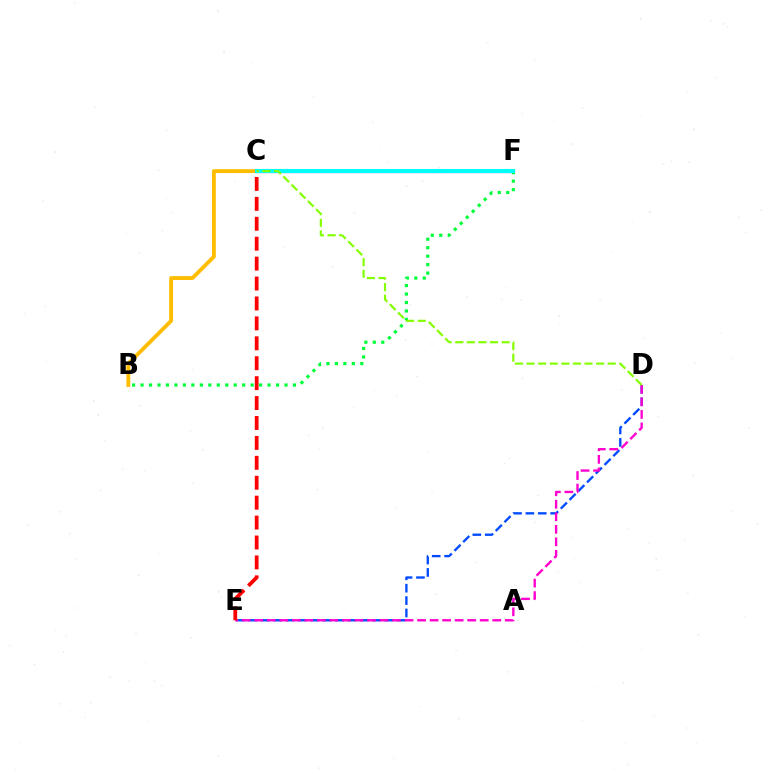{('B', 'C'): [{'color': '#ffbd00', 'line_style': 'solid', 'thickness': 2.77}], ('C', 'F'): [{'color': '#7200ff', 'line_style': 'solid', 'thickness': 2.3}, {'color': '#00fff6', 'line_style': 'solid', 'thickness': 2.94}], ('B', 'F'): [{'color': '#00ff39', 'line_style': 'dotted', 'thickness': 2.3}], ('D', 'E'): [{'color': '#004bff', 'line_style': 'dashed', 'thickness': 1.68}, {'color': '#ff00cf', 'line_style': 'dashed', 'thickness': 1.7}], ('C', 'D'): [{'color': '#84ff00', 'line_style': 'dashed', 'thickness': 1.57}], ('C', 'E'): [{'color': '#ff0000', 'line_style': 'dashed', 'thickness': 2.71}]}